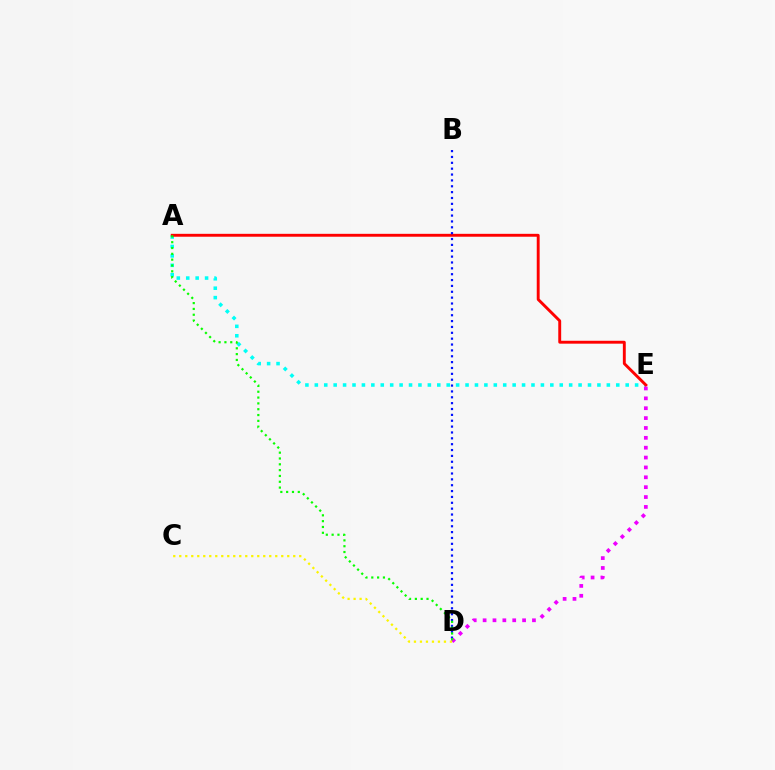{('A', 'E'): [{'color': '#00fff6', 'line_style': 'dotted', 'thickness': 2.56}, {'color': '#ff0000', 'line_style': 'solid', 'thickness': 2.09}], ('B', 'D'): [{'color': '#0010ff', 'line_style': 'dotted', 'thickness': 1.59}], ('D', 'E'): [{'color': '#ee00ff', 'line_style': 'dotted', 'thickness': 2.68}], ('A', 'D'): [{'color': '#08ff00', 'line_style': 'dotted', 'thickness': 1.58}], ('C', 'D'): [{'color': '#fcf500', 'line_style': 'dotted', 'thickness': 1.63}]}